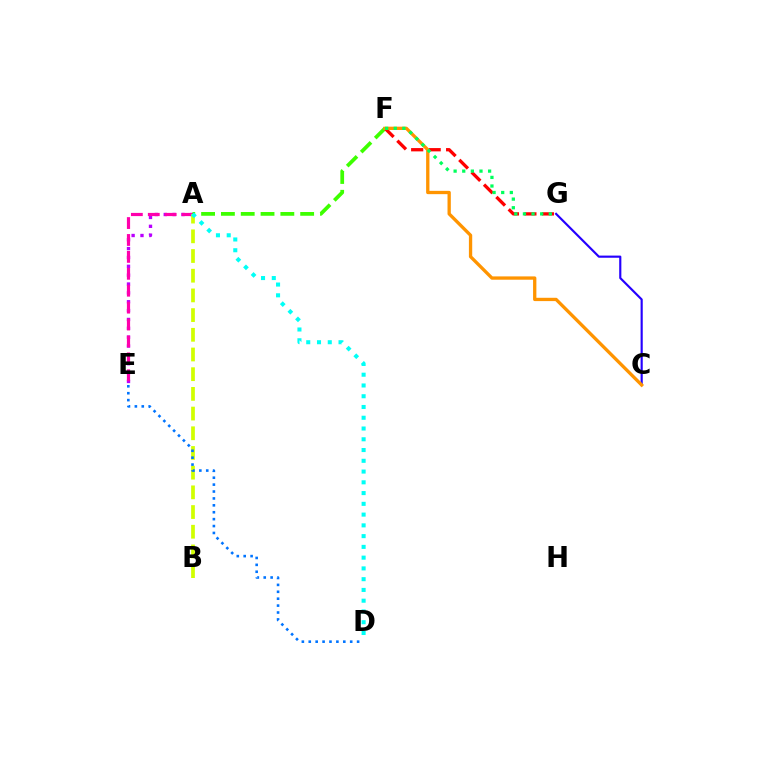{('A', 'E'): [{'color': '#b900ff', 'line_style': 'dotted', 'thickness': 2.41}, {'color': '#ff00ac', 'line_style': 'dashed', 'thickness': 2.3}], ('A', 'F'): [{'color': '#3dff00', 'line_style': 'dashed', 'thickness': 2.69}], ('F', 'G'): [{'color': '#ff0000', 'line_style': 'dashed', 'thickness': 2.37}, {'color': '#00ff5c', 'line_style': 'dotted', 'thickness': 2.34}], ('C', 'G'): [{'color': '#2500ff', 'line_style': 'solid', 'thickness': 1.55}], ('A', 'B'): [{'color': '#d1ff00', 'line_style': 'dashed', 'thickness': 2.68}], ('A', 'D'): [{'color': '#00fff6', 'line_style': 'dotted', 'thickness': 2.92}], ('D', 'E'): [{'color': '#0074ff', 'line_style': 'dotted', 'thickness': 1.88}], ('C', 'F'): [{'color': '#ff9400', 'line_style': 'solid', 'thickness': 2.38}]}